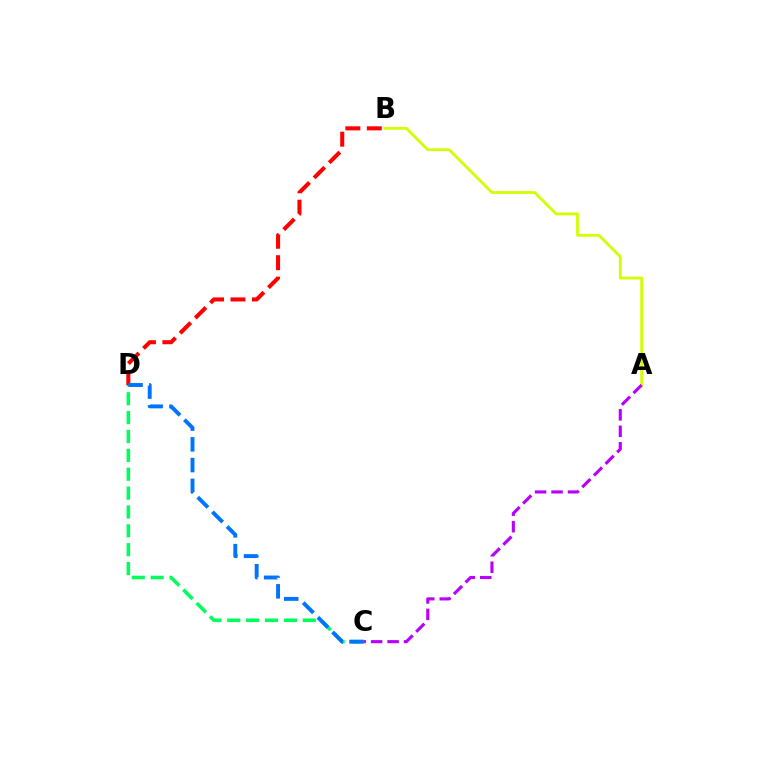{('A', 'B'): [{'color': '#d1ff00', 'line_style': 'solid', 'thickness': 2.02}], ('C', 'D'): [{'color': '#00ff5c', 'line_style': 'dashed', 'thickness': 2.56}, {'color': '#0074ff', 'line_style': 'dashed', 'thickness': 2.82}], ('B', 'D'): [{'color': '#ff0000', 'line_style': 'dashed', 'thickness': 2.91}], ('A', 'C'): [{'color': '#b900ff', 'line_style': 'dashed', 'thickness': 2.24}]}